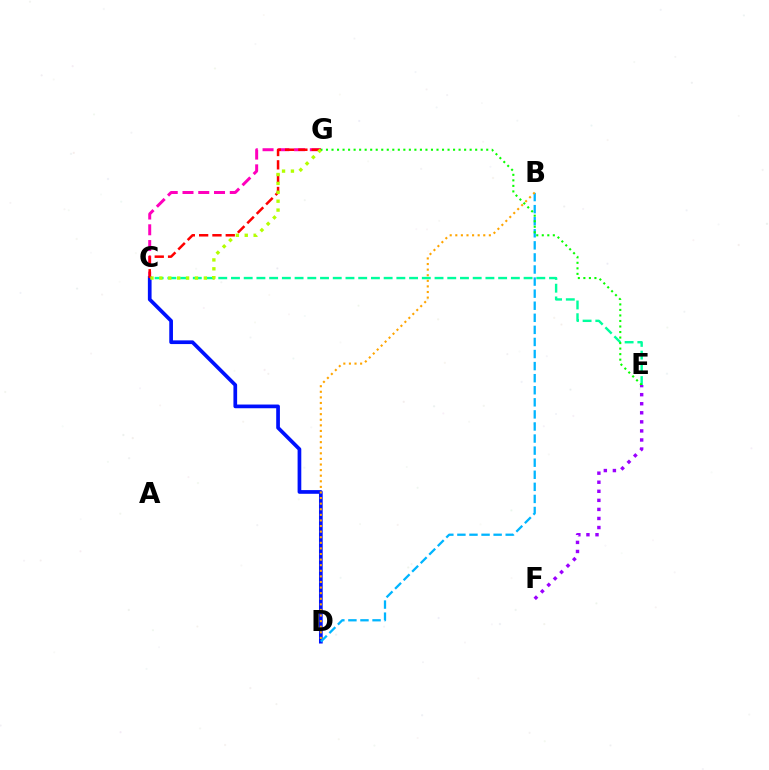{('C', 'G'): [{'color': '#ff00bd', 'line_style': 'dashed', 'thickness': 2.14}, {'color': '#ff0000', 'line_style': 'dashed', 'thickness': 1.81}, {'color': '#b3ff00', 'line_style': 'dotted', 'thickness': 2.42}], ('C', 'E'): [{'color': '#00ff9d', 'line_style': 'dashed', 'thickness': 1.73}], ('C', 'D'): [{'color': '#0010ff', 'line_style': 'solid', 'thickness': 2.66}], ('B', 'D'): [{'color': '#00b5ff', 'line_style': 'dashed', 'thickness': 1.64}, {'color': '#ffa500', 'line_style': 'dotted', 'thickness': 1.52}], ('E', 'G'): [{'color': '#08ff00', 'line_style': 'dotted', 'thickness': 1.5}], ('E', 'F'): [{'color': '#9b00ff', 'line_style': 'dotted', 'thickness': 2.46}]}